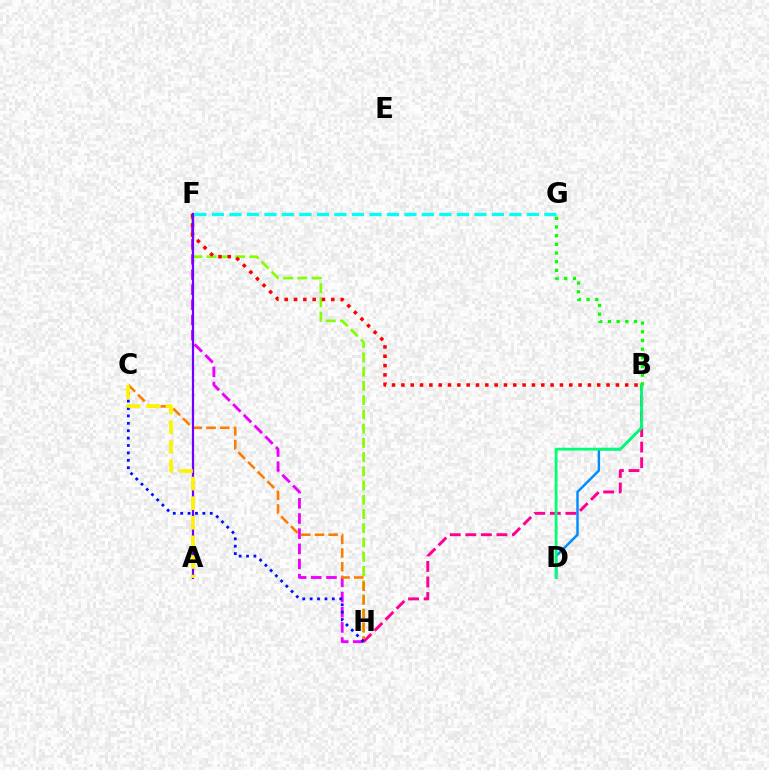{('F', 'H'): [{'color': '#84ff00', 'line_style': 'dashed', 'thickness': 1.93}, {'color': '#ee00ff', 'line_style': 'dashed', 'thickness': 2.06}], ('B', 'D'): [{'color': '#008cff', 'line_style': 'solid', 'thickness': 1.76}, {'color': '#00ff74', 'line_style': 'solid', 'thickness': 2.02}], ('C', 'H'): [{'color': '#ff7c00', 'line_style': 'dashed', 'thickness': 1.86}, {'color': '#0010ff', 'line_style': 'dotted', 'thickness': 2.01}], ('B', 'H'): [{'color': '#ff0094', 'line_style': 'dashed', 'thickness': 2.11}], ('B', 'F'): [{'color': '#ff0000', 'line_style': 'dotted', 'thickness': 2.53}], ('A', 'F'): [{'color': '#7200ff', 'line_style': 'solid', 'thickness': 1.61}], ('B', 'G'): [{'color': '#08ff00', 'line_style': 'dotted', 'thickness': 2.36}], ('A', 'C'): [{'color': '#fcf500', 'line_style': 'dashed', 'thickness': 2.66}], ('F', 'G'): [{'color': '#00fff6', 'line_style': 'dashed', 'thickness': 2.38}]}